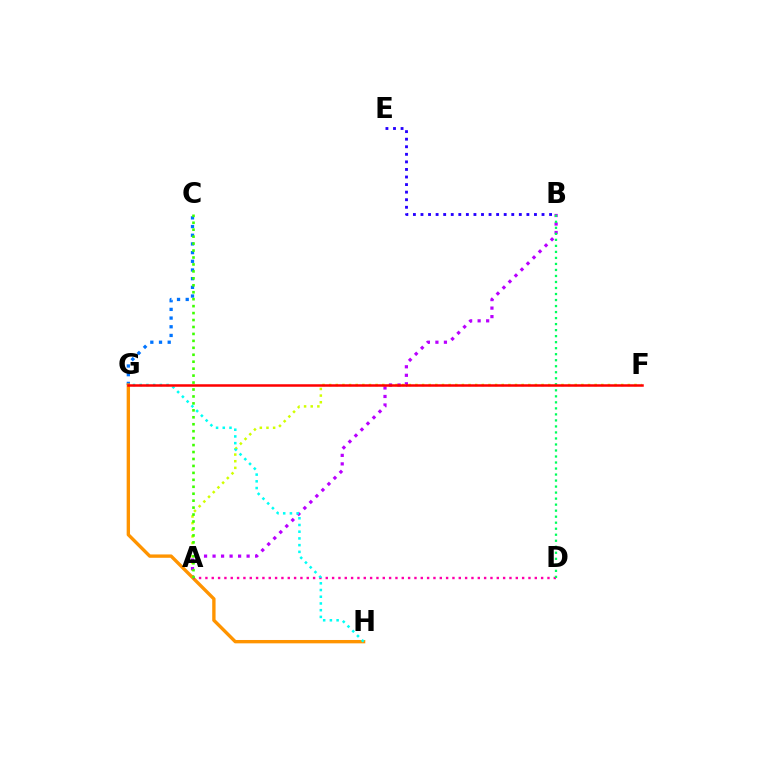{('A', 'F'): [{'color': '#d1ff00', 'line_style': 'dotted', 'thickness': 1.8}], ('C', 'G'): [{'color': '#0074ff', 'line_style': 'dotted', 'thickness': 2.36}], ('A', 'B'): [{'color': '#b900ff', 'line_style': 'dotted', 'thickness': 2.31}], ('G', 'H'): [{'color': '#ff9400', 'line_style': 'solid', 'thickness': 2.42}, {'color': '#00fff6', 'line_style': 'dotted', 'thickness': 1.83}], ('A', 'D'): [{'color': '#ff00ac', 'line_style': 'dotted', 'thickness': 1.72}], ('A', 'C'): [{'color': '#3dff00', 'line_style': 'dotted', 'thickness': 1.89}], ('B', 'D'): [{'color': '#00ff5c', 'line_style': 'dotted', 'thickness': 1.64}], ('B', 'E'): [{'color': '#2500ff', 'line_style': 'dotted', 'thickness': 2.06}], ('F', 'G'): [{'color': '#ff0000', 'line_style': 'solid', 'thickness': 1.81}]}